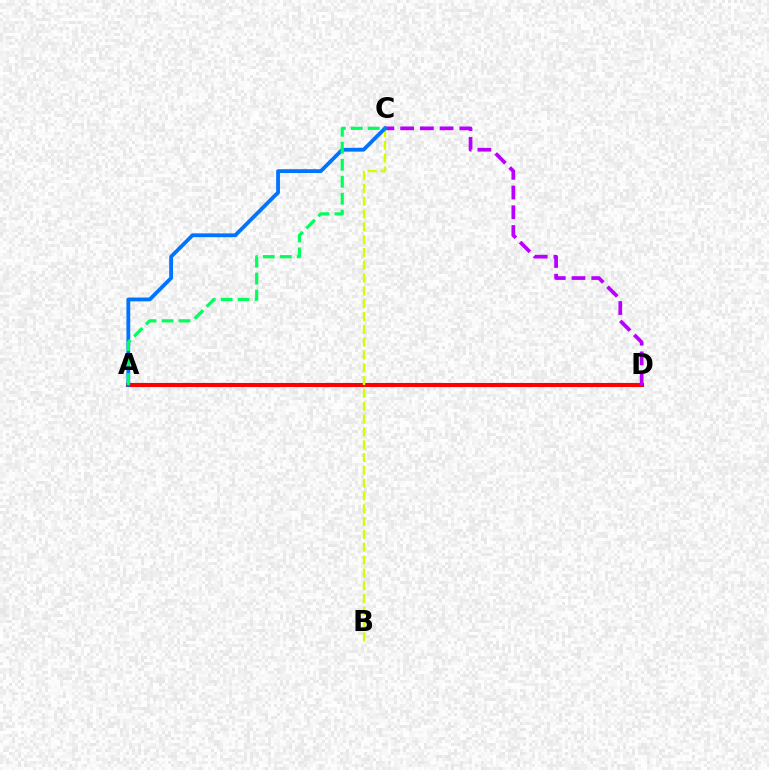{('A', 'D'): [{'color': '#ff0000', 'line_style': 'solid', 'thickness': 2.93}], ('C', 'D'): [{'color': '#b900ff', 'line_style': 'dashed', 'thickness': 2.68}], ('B', 'C'): [{'color': '#d1ff00', 'line_style': 'dashed', 'thickness': 1.74}], ('A', 'C'): [{'color': '#0074ff', 'line_style': 'solid', 'thickness': 2.74}, {'color': '#00ff5c', 'line_style': 'dashed', 'thickness': 2.31}]}